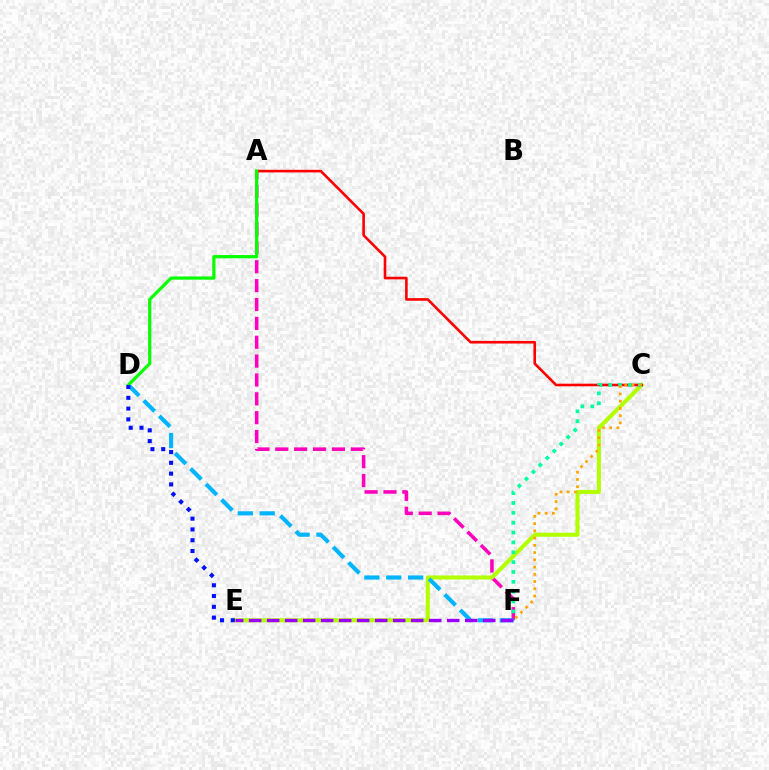{('A', 'F'): [{'color': '#ff00bd', 'line_style': 'dashed', 'thickness': 2.56}], ('C', 'E'): [{'color': '#b3ff00', 'line_style': 'solid', 'thickness': 2.92}], ('A', 'C'): [{'color': '#ff0000', 'line_style': 'solid', 'thickness': 1.88}], ('D', 'F'): [{'color': '#00b5ff', 'line_style': 'dashed', 'thickness': 2.97}], ('C', 'F'): [{'color': '#00ff9d', 'line_style': 'dotted', 'thickness': 2.68}, {'color': '#ffa500', 'line_style': 'dotted', 'thickness': 1.97}], ('A', 'D'): [{'color': '#08ff00', 'line_style': 'solid', 'thickness': 2.32}], ('D', 'E'): [{'color': '#0010ff', 'line_style': 'dotted', 'thickness': 2.93}], ('E', 'F'): [{'color': '#9b00ff', 'line_style': 'dashed', 'thickness': 2.45}]}